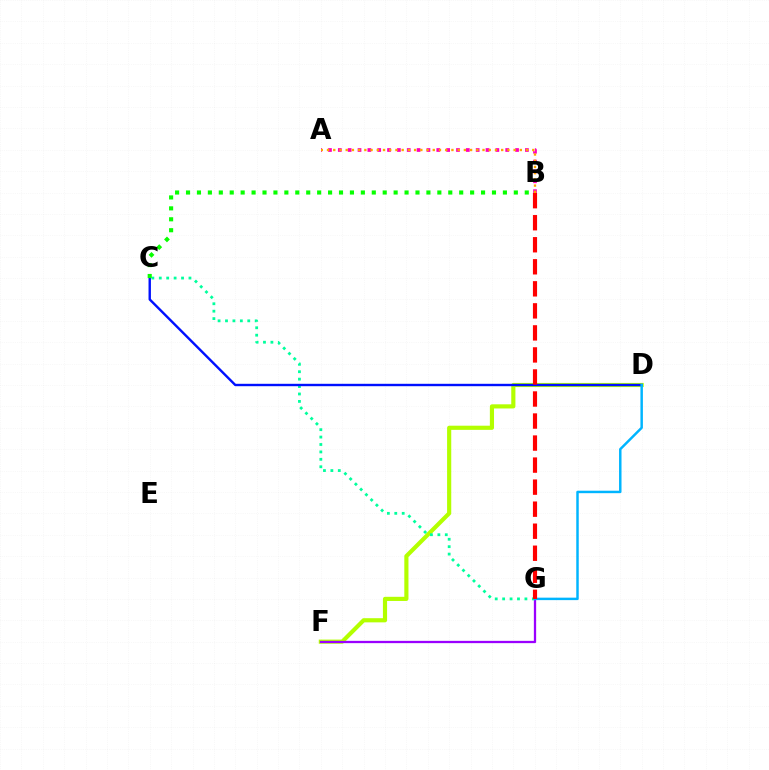{('D', 'F'): [{'color': '#b3ff00', 'line_style': 'solid', 'thickness': 2.99}], ('F', 'G'): [{'color': '#9b00ff', 'line_style': 'solid', 'thickness': 1.64}], ('C', 'G'): [{'color': '#00ff9d', 'line_style': 'dotted', 'thickness': 2.02}], ('A', 'B'): [{'color': '#ff00bd', 'line_style': 'dotted', 'thickness': 2.68}, {'color': '#ffa500', 'line_style': 'dotted', 'thickness': 1.69}], ('C', 'D'): [{'color': '#0010ff', 'line_style': 'solid', 'thickness': 1.73}], ('D', 'G'): [{'color': '#00b5ff', 'line_style': 'solid', 'thickness': 1.78}], ('B', 'C'): [{'color': '#08ff00', 'line_style': 'dotted', 'thickness': 2.97}], ('B', 'G'): [{'color': '#ff0000', 'line_style': 'dashed', 'thickness': 2.99}]}